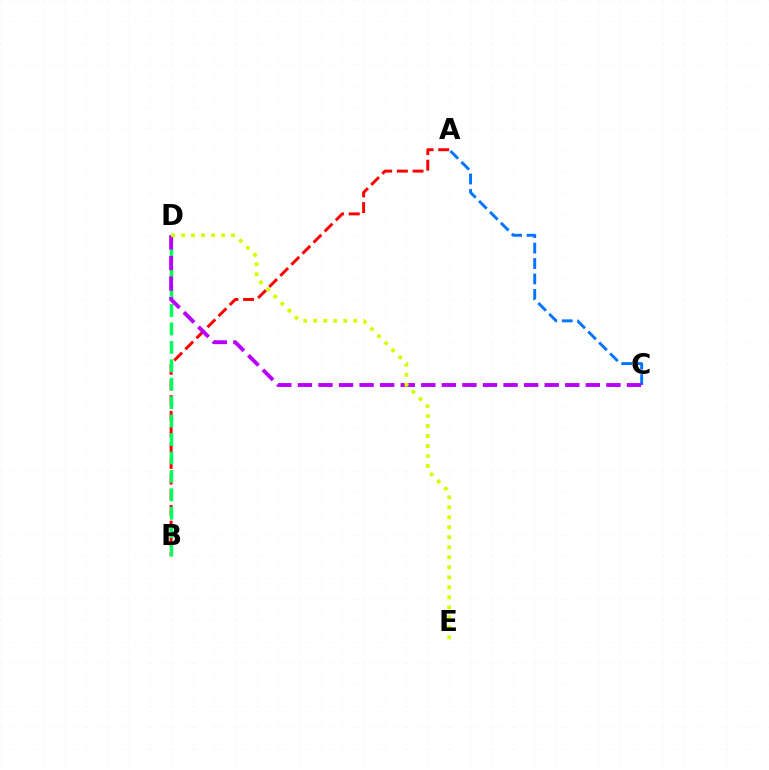{('A', 'B'): [{'color': '#ff0000', 'line_style': 'dashed', 'thickness': 2.13}], ('B', 'D'): [{'color': '#00ff5c', 'line_style': 'dashed', 'thickness': 2.5}], ('A', 'C'): [{'color': '#0074ff', 'line_style': 'dashed', 'thickness': 2.1}], ('C', 'D'): [{'color': '#b900ff', 'line_style': 'dashed', 'thickness': 2.79}], ('D', 'E'): [{'color': '#d1ff00', 'line_style': 'dotted', 'thickness': 2.72}]}